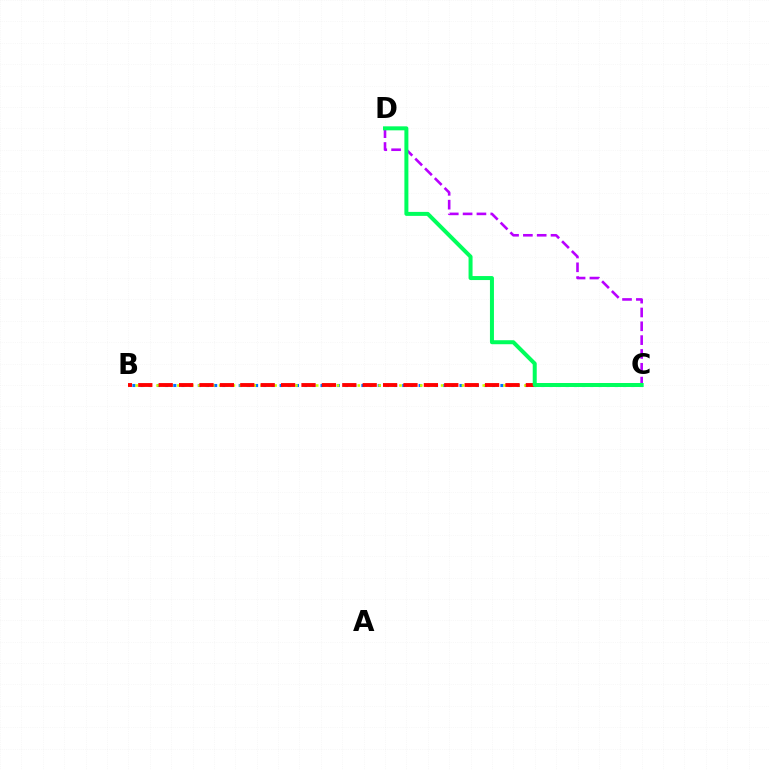{('B', 'C'): [{'color': '#0074ff', 'line_style': 'dotted', 'thickness': 2.22}, {'color': '#d1ff00', 'line_style': 'dotted', 'thickness': 1.89}, {'color': '#ff0000', 'line_style': 'dashed', 'thickness': 2.77}], ('C', 'D'): [{'color': '#b900ff', 'line_style': 'dashed', 'thickness': 1.88}, {'color': '#00ff5c', 'line_style': 'solid', 'thickness': 2.88}]}